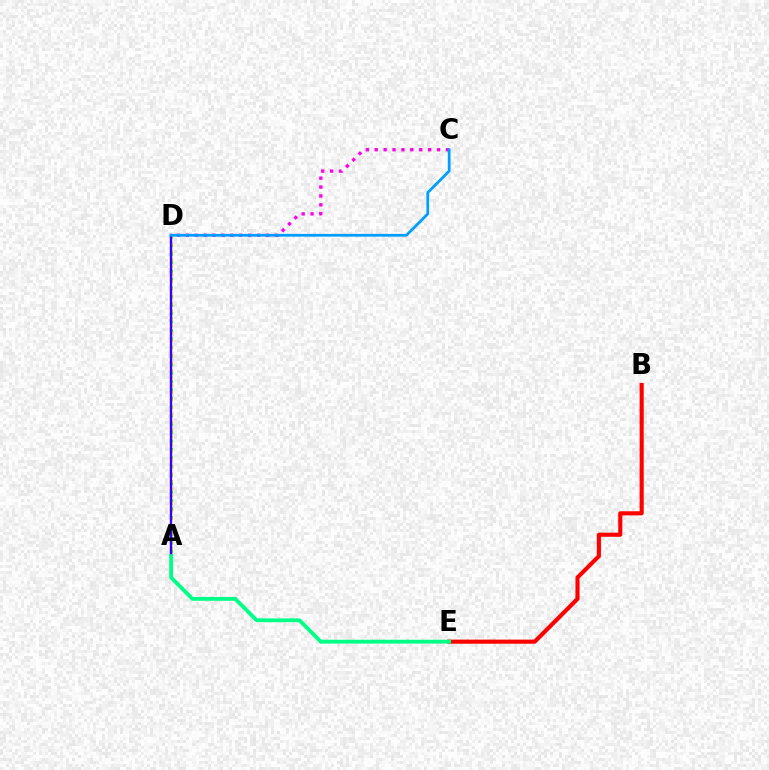{('A', 'D'): [{'color': '#4fff00', 'line_style': 'dotted', 'thickness': 2.31}, {'color': '#ffd500', 'line_style': 'dotted', 'thickness': 2.01}, {'color': '#3700ff', 'line_style': 'solid', 'thickness': 1.71}], ('B', 'E'): [{'color': '#ff0000', 'line_style': 'solid', 'thickness': 2.96}], ('A', 'E'): [{'color': '#00ff86', 'line_style': 'solid', 'thickness': 2.75}], ('C', 'D'): [{'color': '#ff00ed', 'line_style': 'dotted', 'thickness': 2.42}, {'color': '#009eff', 'line_style': 'solid', 'thickness': 1.99}]}